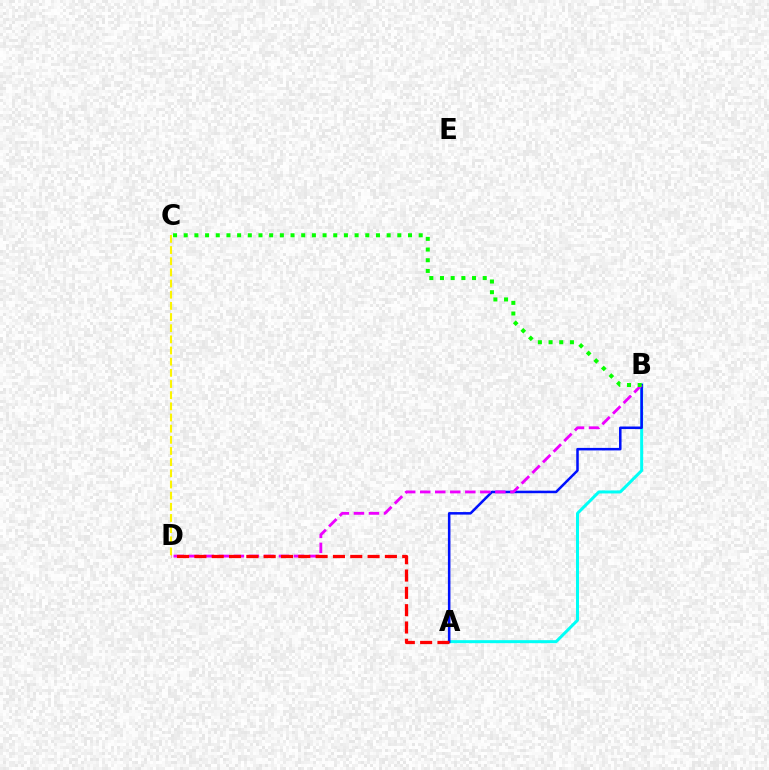{('C', 'D'): [{'color': '#fcf500', 'line_style': 'dashed', 'thickness': 1.52}], ('A', 'B'): [{'color': '#00fff6', 'line_style': 'solid', 'thickness': 2.16}, {'color': '#0010ff', 'line_style': 'solid', 'thickness': 1.82}], ('B', 'D'): [{'color': '#ee00ff', 'line_style': 'dashed', 'thickness': 2.04}], ('B', 'C'): [{'color': '#08ff00', 'line_style': 'dotted', 'thickness': 2.9}], ('A', 'D'): [{'color': '#ff0000', 'line_style': 'dashed', 'thickness': 2.35}]}